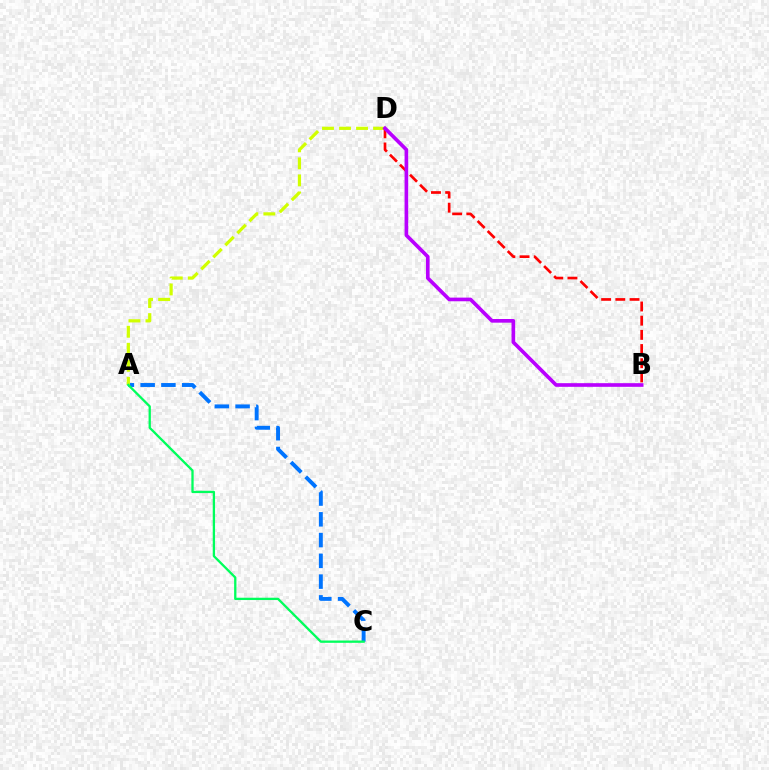{('A', 'C'): [{'color': '#0074ff', 'line_style': 'dashed', 'thickness': 2.82}, {'color': '#00ff5c', 'line_style': 'solid', 'thickness': 1.66}], ('A', 'D'): [{'color': '#d1ff00', 'line_style': 'dashed', 'thickness': 2.31}], ('B', 'D'): [{'color': '#ff0000', 'line_style': 'dashed', 'thickness': 1.93}, {'color': '#b900ff', 'line_style': 'solid', 'thickness': 2.63}]}